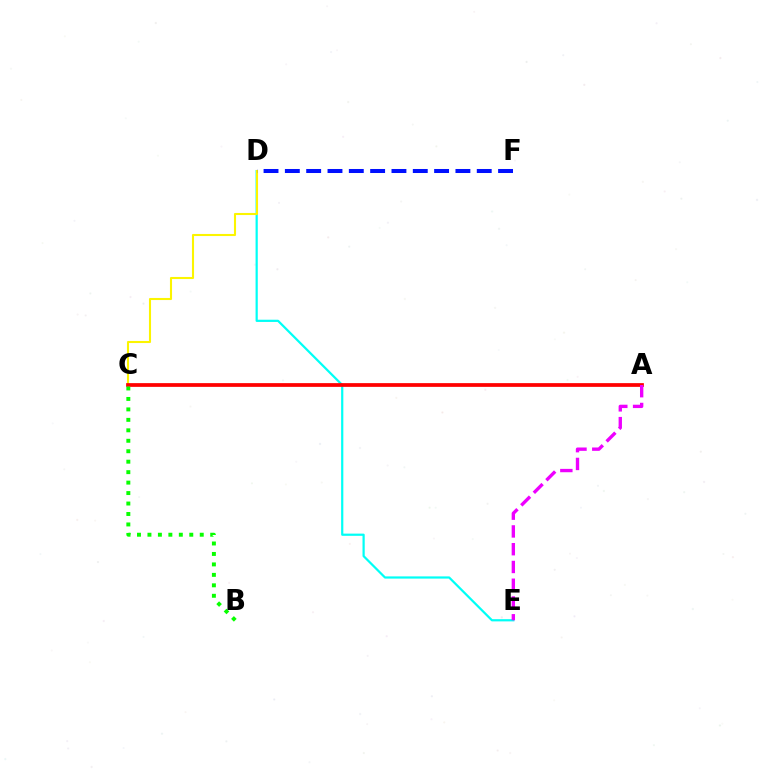{('D', 'E'): [{'color': '#00fff6', 'line_style': 'solid', 'thickness': 1.59}], ('C', 'D'): [{'color': '#fcf500', 'line_style': 'solid', 'thickness': 1.5}], ('D', 'F'): [{'color': '#0010ff', 'line_style': 'dashed', 'thickness': 2.9}], ('A', 'C'): [{'color': '#ff0000', 'line_style': 'solid', 'thickness': 2.69}], ('A', 'E'): [{'color': '#ee00ff', 'line_style': 'dashed', 'thickness': 2.41}], ('B', 'C'): [{'color': '#08ff00', 'line_style': 'dotted', 'thickness': 2.84}]}